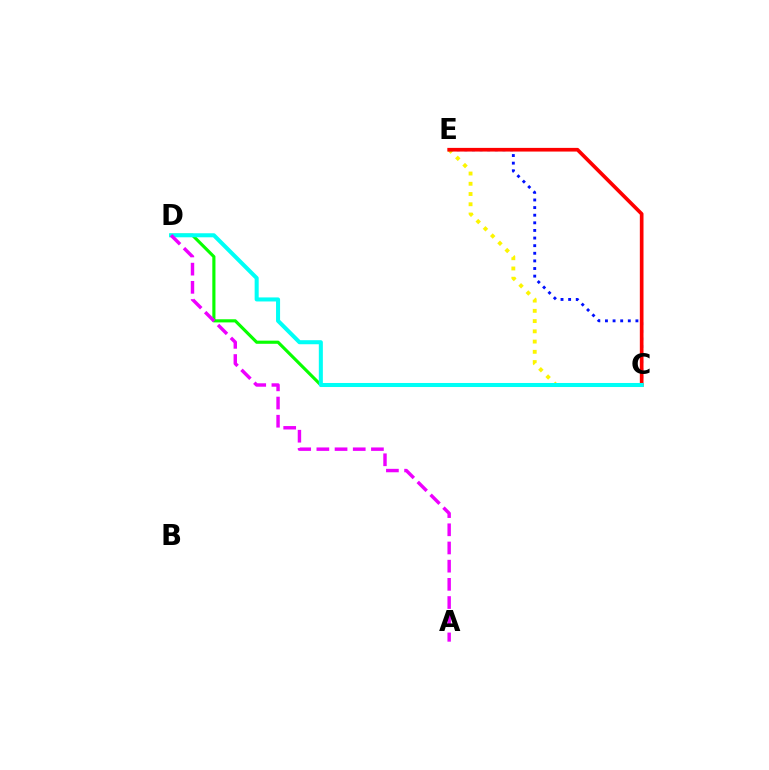{('C', 'D'): [{'color': '#08ff00', 'line_style': 'solid', 'thickness': 2.26}, {'color': '#00fff6', 'line_style': 'solid', 'thickness': 2.91}], ('C', 'E'): [{'color': '#fcf500', 'line_style': 'dotted', 'thickness': 2.78}, {'color': '#0010ff', 'line_style': 'dotted', 'thickness': 2.07}, {'color': '#ff0000', 'line_style': 'solid', 'thickness': 2.64}], ('A', 'D'): [{'color': '#ee00ff', 'line_style': 'dashed', 'thickness': 2.47}]}